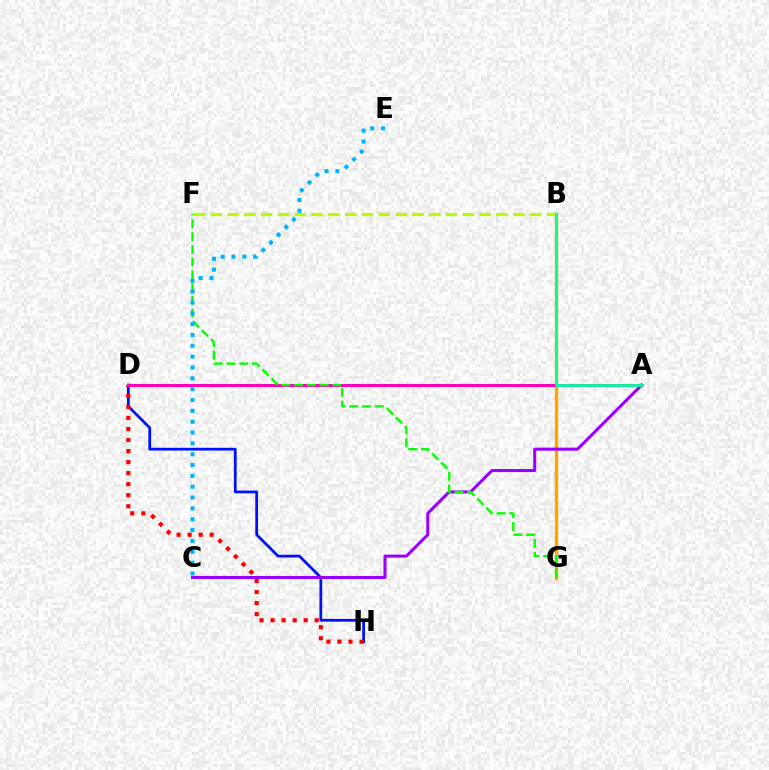{('D', 'H'): [{'color': '#0010ff', 'line_style': 'solid', 'thickness': 1.98}, {'color': '#ff0000', 'line_style': 'dotted', 'thickness': 3.0}], ('B', 'G'): [{'color': '#ffa500', 'line_style': 'solid', 'thickness': 2.45}], ('A', 'C'): [{'color': '#9b00ff', 'line_style': 'solid', 'thickness': 2.19}], ('A', 'D'): [{'color': '#ff00bd', 'line_style': 'solid', 'thickness': 2.17}], ('F', 'G'): [{'color': '#08ff00', 'line_style': 'dashed', 'thickness': 1.73}], ('C', 'E'): [{'color': '#00b5ff', 'line_style': 'dotted', 'thickness': 2.95}], ('B', 'F'): [{'color': '#b3ff00', 'line_style': 'dashed', 'thickness': 2.28}], ('A', 'B'): [{'color': '#00ff9d', 'line_style': 'solid', 'thickness': 2.0}]}